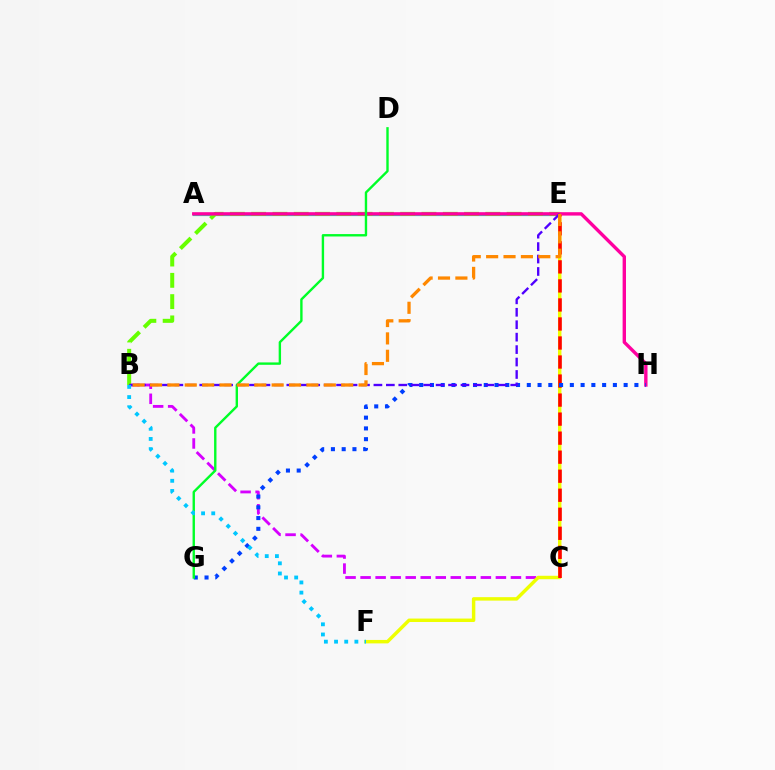{('A', 'E'): [{'color': '#00ffaf', 'line_style': 'solid', 'thickness': 2.31}], ('B', 'C'): [{'color': '#d600ff', 'line_style': 'dashed', 'thickness': 2.04}], ('B', 'E'): [{'color': '#66ff00', 'line_style': 'dashed', 'thickness': 2.89}, {'color': '#4f00ff', 'line_style': 'dashed', 'thickness': 1.69}, {'color': '#ff8800', 'line_style': 'dashed', 'thickness': 2.36}], ('E', 'F'): [{'color': '#eeff00', 'line_style': 'solid', 'thickness': 2.48}], ('C', 'E'): [{'color': '#ff0000', 'line_style': 'dashed', 'thickness': 2.59}], ('A', 'H'): [{'color': '#ff00a0', 'line_style': 'solid', 'thickness': 2.44}], ('G', 'H'): [{'color': '#003fff', 'line_style': 'dotted', 'thickness': 2.92}], ('D', 'G'): [{'color': '#00ff27', 'line_style': 'solid', 'thickness': 1.72}], ('B', 'F'): [{'color': '#00c7ff', 'line_style': 'dotted', 'thickness': 2.76}]}